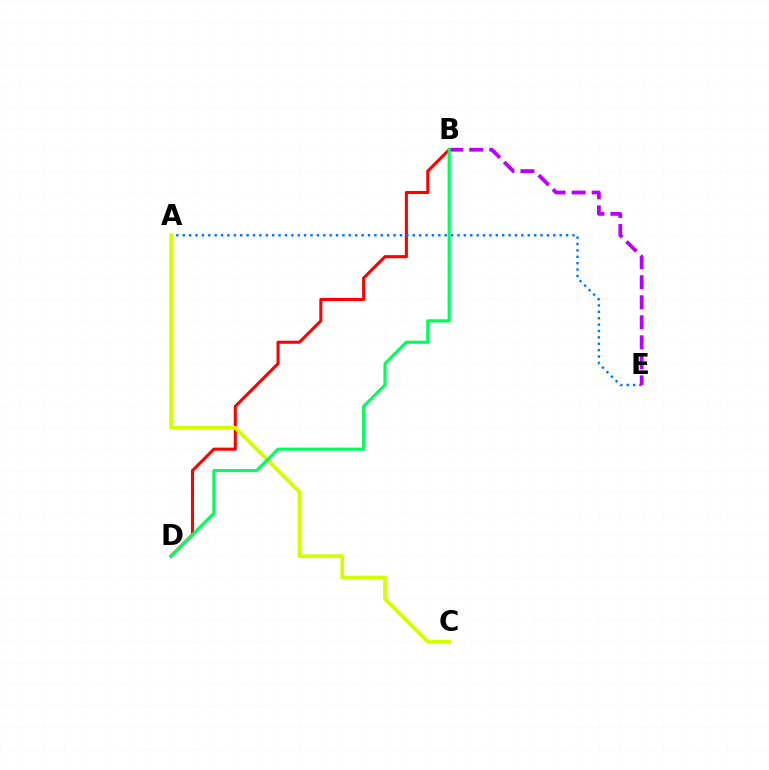{('B', 'D'): [{'color': '#ff0000', 'line_style': 'solid', 'thickness': 2.21}, {'color': '#00ff5c', 'line_style': 'solid', 'thickness': 2.25}], ('A', 'E'): [{'color': '#0074ff', 'line_style': 'dotted', 'thickness': 1.74}], ('B', 'E'): [{'color': '#b900ff', 'line_style': 'dashed', 'thickness': 2.72}], ('A', 'C'): [{'color': '#d1ff00', 'line_style': 'solid', 'thickness': 2.66}]}